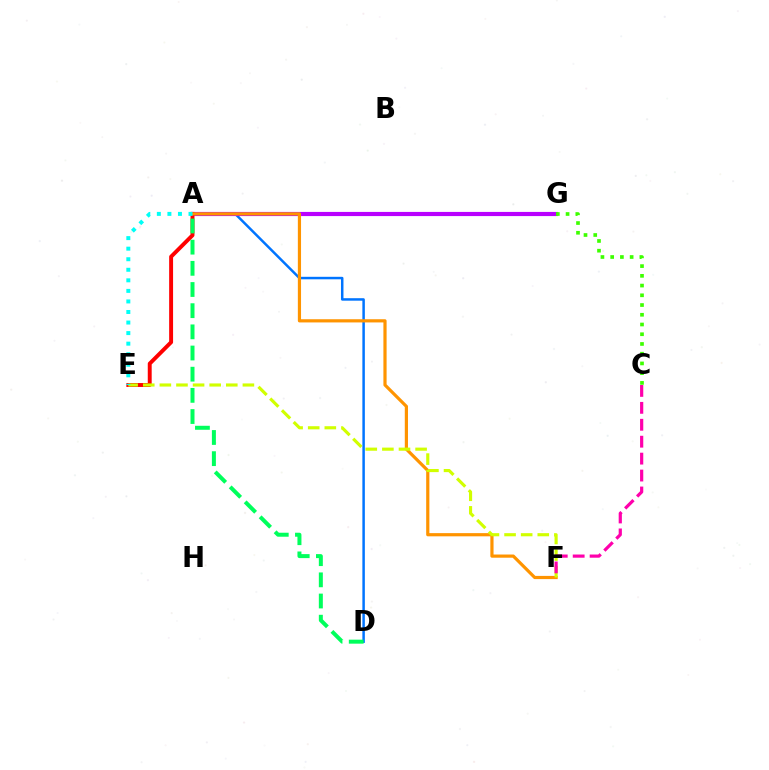{('A', 'G'): [{'color': '#2500ff', 'line_style': 'dotted', 'thickness': 1.54}, {'color': '#b900ff', 'line_style': 'solid', 'thickness': 3.0}], ('A', 'D'): [{'color': '#0074ff', 'line_style': 'solid', 'thickness': 1.79}, {'color': '#00ff5c', 'line_style': 'dashed', 'thickness': 2.88}], ('A', 'E'): [{'color': '#ff0000', 'line_style': 'solid', 'thickness': 2.82}, {'color': '#00fff6', 'line_style': 'dotted', 'thickness': 2.87}], ('C', 'G'): [{'color': '#3dff00', 'line_style': 'dotted', 'thickness': 2.64}], ('A', 'F'): [{'color': '#ff9400', 'line_style': 'solid', 'thickness': 2.3}], ('E', 'F'): [{'color': '#d1ff00', 'line_style': 'dashed', 'thickness': 2.26}], ('C', 'F'): [{'color': '#ff00ac', 'line_style': 'dashed', 'thickness': 2.3}]}